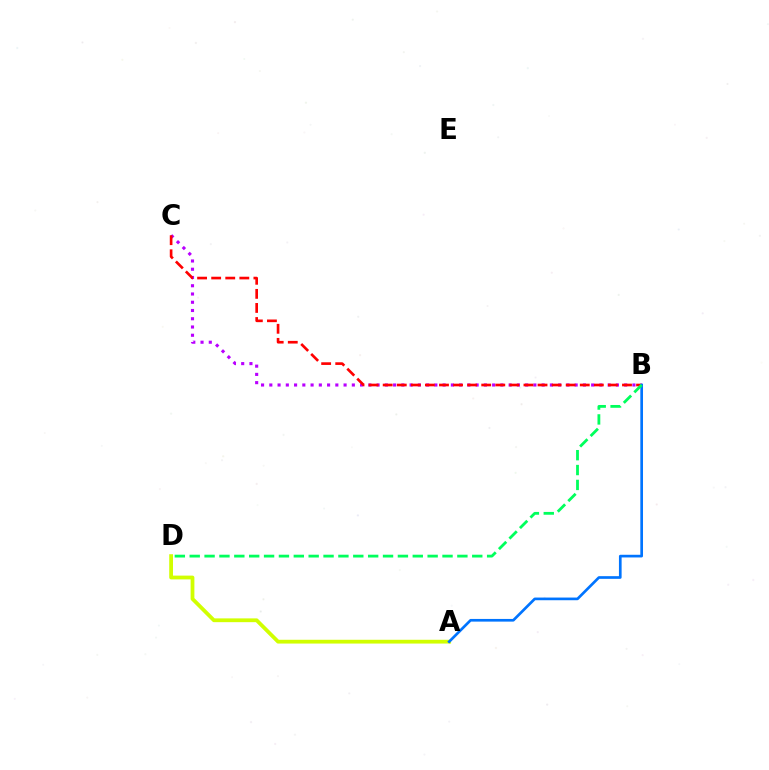{('B', 'C'): [{'color': '#b900ff', 'line_style': 'dotted', 'thickness': 2.24}, {'color': '#ff0000', 'line_style': 'dashed', 'thickness': 1.91}], ('A', 'D'): [{'color': '#d1ff00', 'line_style': 'solid', 'thickness': 2.72}], ('A', 'B'): [{'color': '#0074ff', 'line_style': 'solid', 'thickness': 1.93}], ('B', 'D'): [{'color': '#00ff5c', 'line_style': 'dashed', 'thickness': 2.02}]}